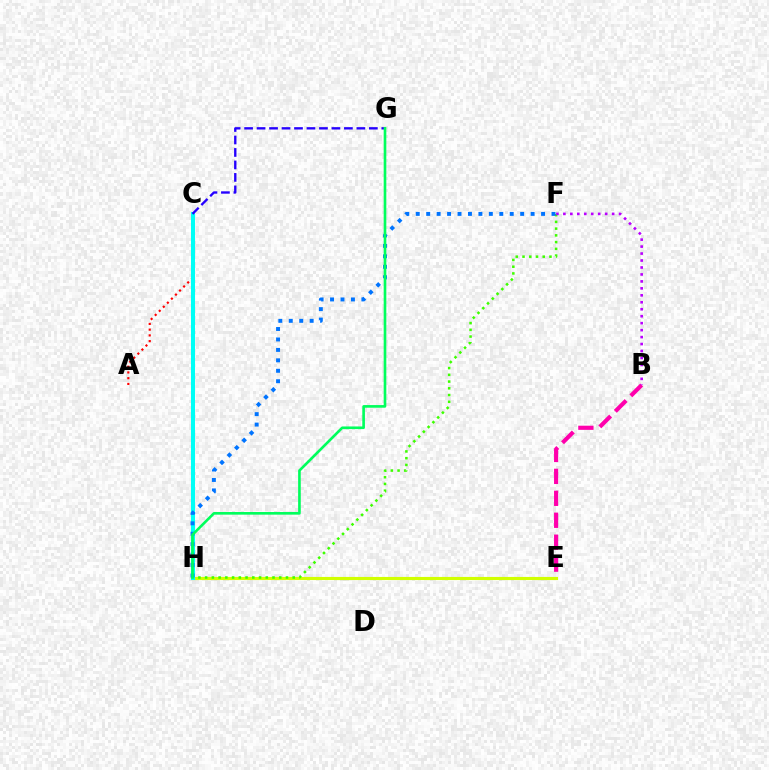{('E', 'H'): [{'color': '#d1ff00', 'line_style': 'solid', 'thickness': 2.25}], ('A', 'C'): [{'color': '#ff0000', 'line_style': 'dotted', 'thickness': 1.56}], ('C', 'H'): [{'color': '#ff9400', 'line_style': 'dotted', 'thickness': 2.03}, {'color': '#00fff6', 'line_style': 'solid', 'thickness': 2.92}], ('F', 'H'): [{'color': '#3dff00', 'line_style': 'dotted', 'thickness': 1.83}, {'color': '#0074ff', 'line_style': 'dotted', 'thickness': 2.84}], ('B', 'E'): [{'color': '#ff00ac', 'line_style': 'dashed', 'thickness': 2.98}], ('C', 'G'): [{'color': '#2500ff', 'line_style': 'dashed', 'thickness': 1.69}], ('B', 'F'): [{'color': '#b900ff', 'line_style': 'dotted', 'thickness': 1.89}], ('G', 'H'): [{'color': '#00ff5c', 'line_style': 'solid', 'thickness': 1.9}]}